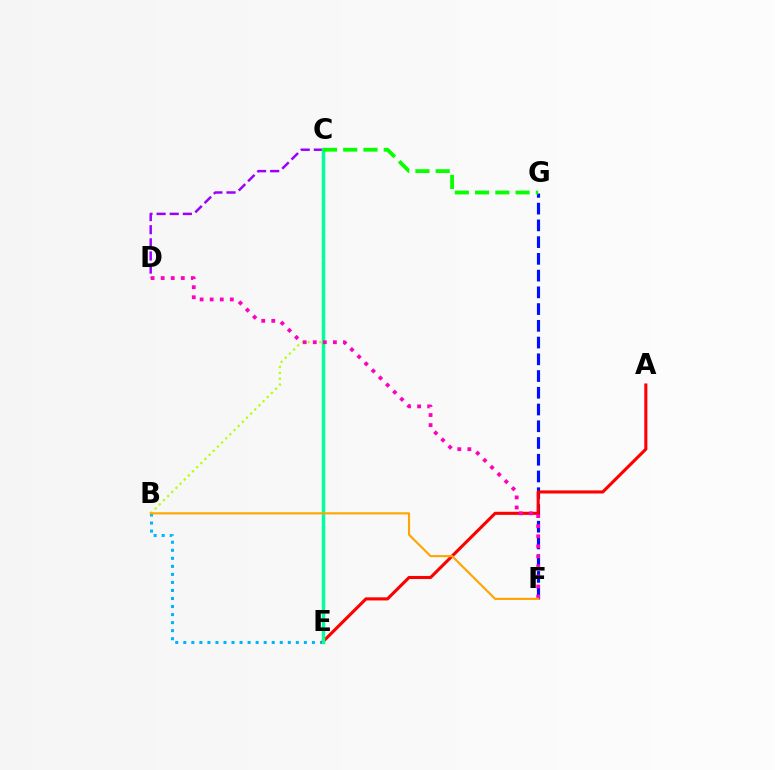{('C', 'D'): [{'color': '#9b00ff', 'line_style': 'dashed', 'thickness': 1.78}], ('F', 'G'): [{'color': '#0010ff', 'line_style': 'dashed', 'thickness': 2.27}], ('B', 'E'): [{'color': '#00b5ff', 'line_style': 'dotted', 'thickness': 2.18}], ('A', 'E'): [{'color': '#ff0000', 'line_style': 'solid', 'thickness': 2.23}], ('B', 'C'): [{'color': '#b3ff00', 'line_style': 'dotted', 'thickness': 1.59}], ('C', 'E'): [{'color': '#00ff9d', 'line_style': 'solid', 'thickness': 2.49}], ('C', 'G'): [{'color': '#08ff00', 'line_style': 'dashed', 'thickness': 2.75}], ('D', 'F'): [{'color': '#ff00bd', 'line_style': 'dotted', 'thickness': 2.73}], ('B', 'F'): [{'color': '#ffa500', 'line_style': 'solid', 'thickness': 1.53}]}